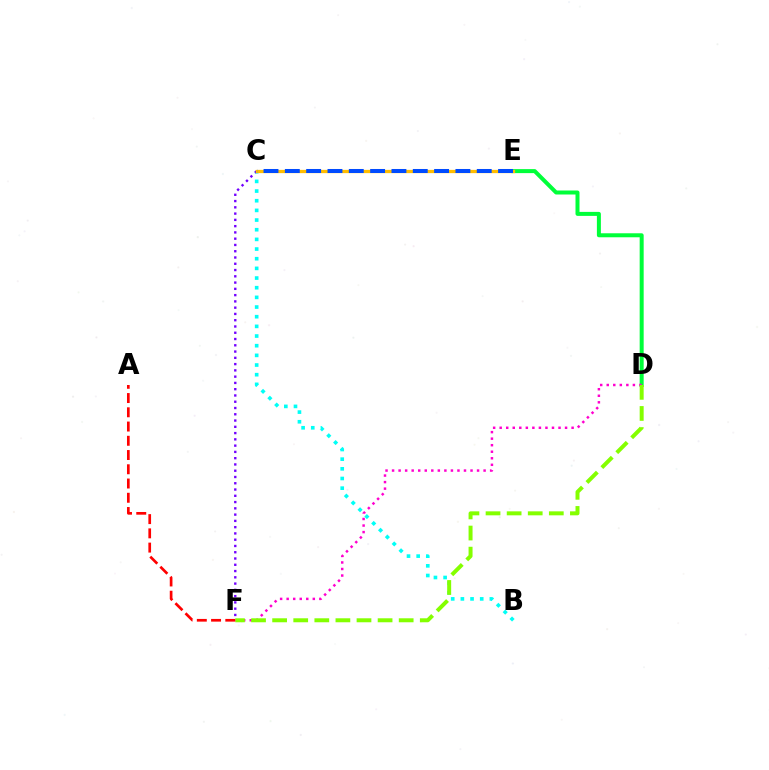{('B', 'C'): [{'color': '#00fff6', 'line_style': 'dotted', 'thickness': 2.63}], ('C', 'F'): [{'color': '#7200ff', 'line_style': 'dotted', 'thickness': 1.7}], ('D', 'E'): [{'color': '#00ff39', 'line_style': 'solid', 'thickness': 2.88}], ('D', 'F'): [{'color': '#ff00cf', 'line_style': 'dotted', 'thickness': 1.78}, {'color': '#84ff00', 'line_style': 'dashed', 'thickness': 2.87}], ('C', 'E'): [{'color': '#ffbd00', 'line_style': 'solid', 'thickness': 2.35}, {'color': '#004bff', 'line_style': 'dashed', 'thickness': 2.9}], ('A', 'F'): [{'color': '#ff0000', 'line_style': 'dashed', 'thickness': 1.94}]}